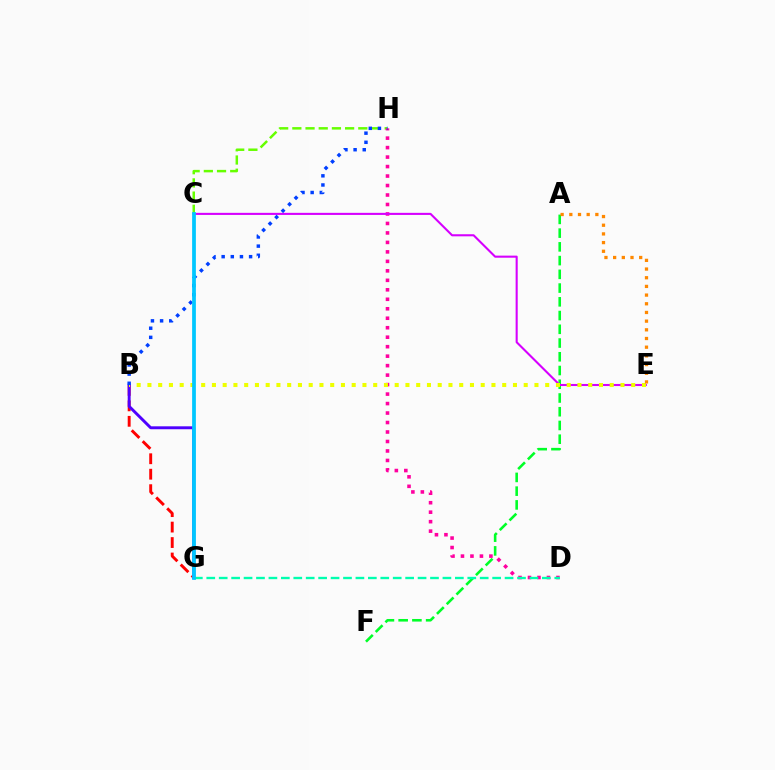{('A', 'F'): [{'color': '#00ff27', 'line_style': 'dashed', 'thickness': 1.87}], ('C', 'H'): [{'color': '#66ff00', 'line_style': 'dashed', 'thickness': 1.79}], ('D', 'H'): [{'color': '#ff00a0', 'line_style': 'dotted', 'thickness': 2.58}], ('C', 'E'): [{'color': '#d600ff', 'line_style': 'solid', 'thickness': 1.5}], ('D', 'G'): [{'color': '#00ffaf', 'line_style': 'dashed', 'thickness': 1.69}], ('B', 'G'): [{'color': '#ff0000', 'line_style': 'dashed', 'thickness': 2.1}, {'color': '#4f00ff', 'line_style': 'solid', 'thickness': 2.11}], ('B', 'E'): [{'color': '#eeff00', 'line_style': 'dotted', 'thickness': 2.92}], ('B', 'H'): [{'color': '#003fff', 'line_style': 'dotted', 'thickness': 2.48}], ('C', 'G'): [{'color': '#00c7ff', 'line_style': 'solid', 'thickness': 2.71}], ('A', 'E'): [{'color': '#ff8800', 'line_style': 'dotted', 'thickness': 2.36}]}